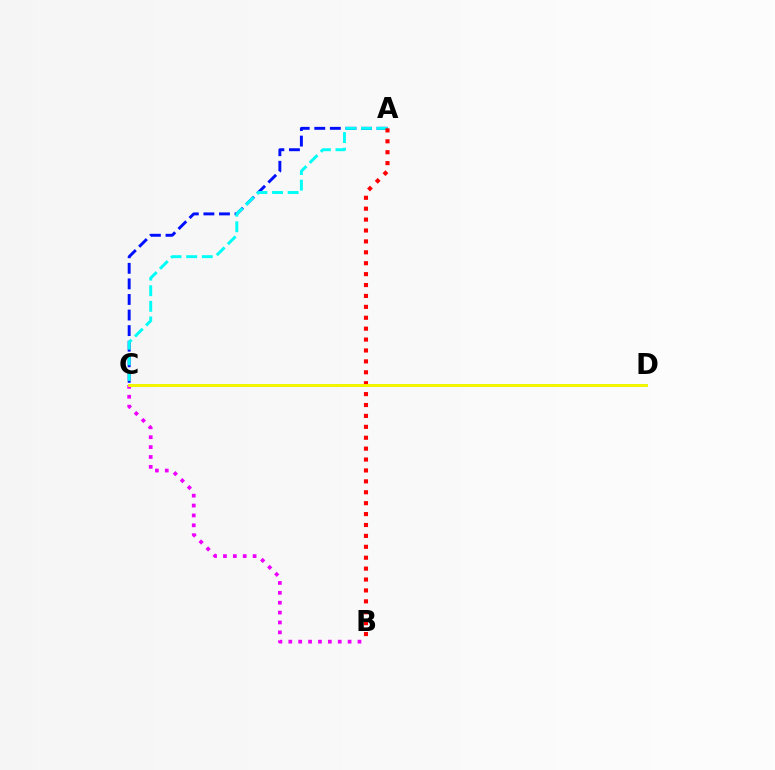{('A', 'C'): [{'color': '#0010ff', 'line_style': 'dashed', 'thickness': 2.12}, {'color': '#00fff6', 'line_style': 'dashed', 'thickness': 2.12}], ('B', 'C'): [{'color': '#ee00ff', 'line_style': 'dotted', 'thickness': 2.69}], ('C', 'D'): [{'color': '#08ff00', 'line_style': 'solid', 'thickness': 1.82}, {'color': '#fcf500', 'line_style': 'solid', 'thickness': 2.04}], ('A', 'B'): [{'color': '#ff0000', 'line_style': 'dotted', 'thickness': 2.96}]}